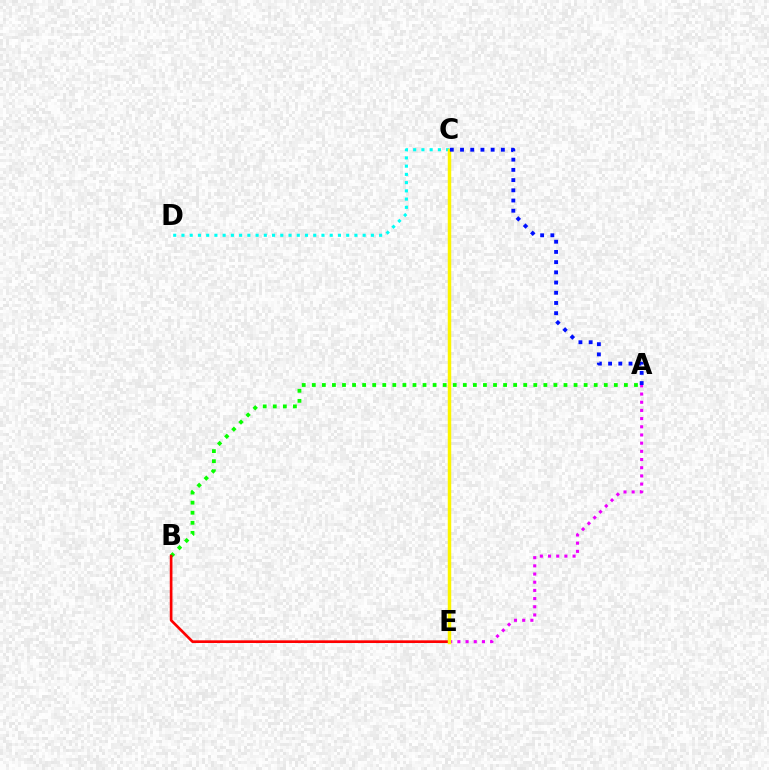{('A', 'B'): [{'color': '#08ff00', 'line_style': 'dotted', 'thickness': 2.74}], ('B', 'E'): [{'color': '#ff0000', 'line_style': 'solid', 'thickness': 1.93}], ('C', 'D'): [{'color': '#00fff6', 'line_style': 'dotted', 'thickness': 2.24}], ('A', 'E'): [{'color': '#ee00ff', 'line_style': 'dotted', 'thickness': 2.22}], ('C', 'E'): [{'color': '#fcf500', 'line_style': 'solid', 'thickness': 2.49}], ('A', 'C'): [{'color': '#0010ff', 'line_style': 'dotted', 'thickness': 2.77}]}